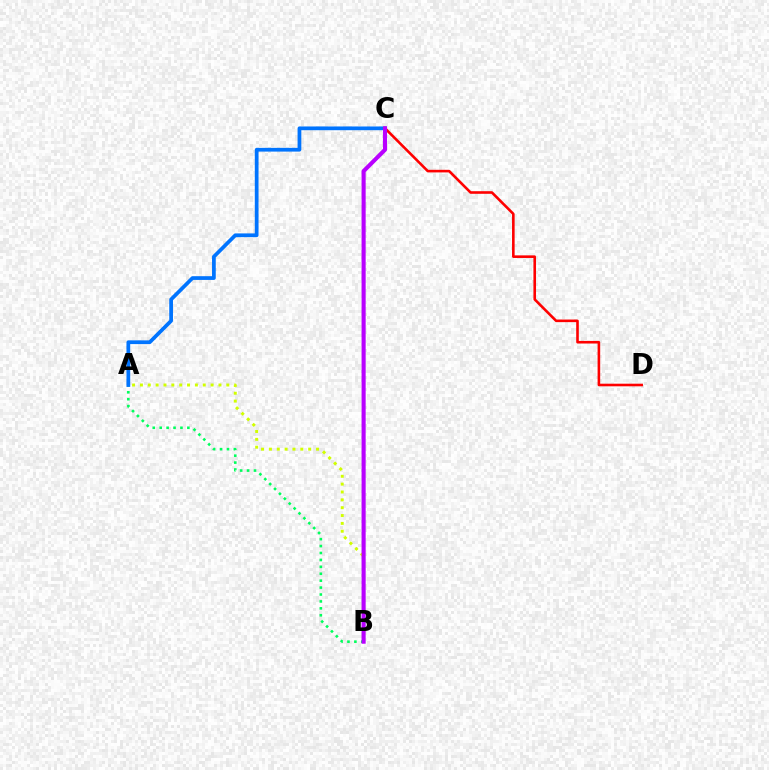{('A', 'B'): [{'color': '#00ff5c', 'line_style': 'dotted', 'thickness': 1.88}, {'color': '#d1ff00', 'line_style': 'dotted', 'thickness': 2.13}], ('A', 'C'): [{'color': '#0074ff', 'line_style': 'solid', 'thickness': 2.69}], ('C', 'D'): [{'color': '#ff0000', 'line_style': 'solid', 'thickness': 1.87}], ('B', 'C'): [{'color': '#b900ff', 'line_style': 'solid', 'thickness': 2.95}]}